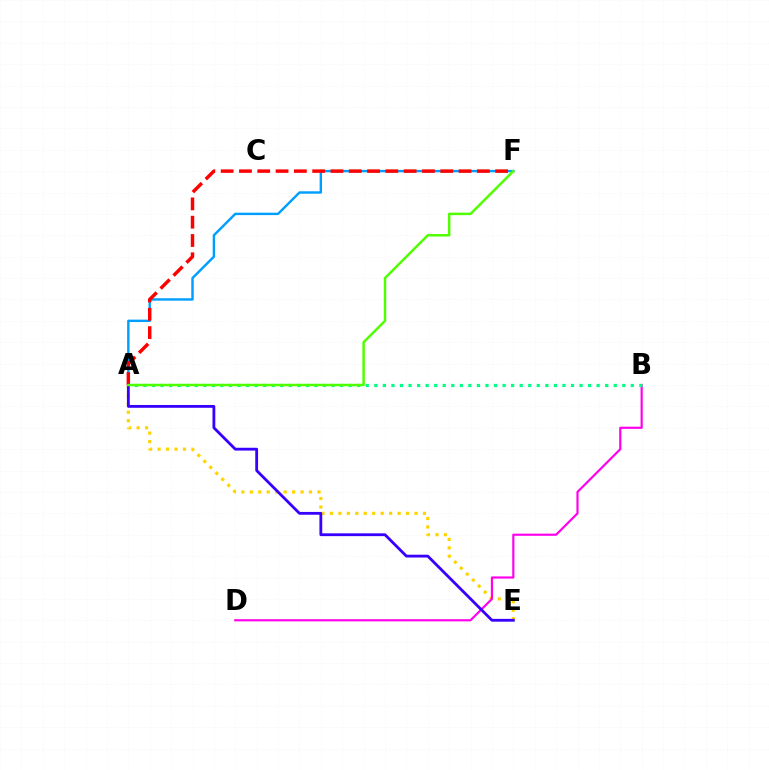{('A', 'E'): [{'color': '#ffd500', 'line_style': 'dotted', 'thickness': 2.3}, {'color': '#3700ff', 'line_style': 'solid', 'thickness': 2.02}], ('B', 'D'): [{'color': '#ff00ed', 'line_style': 'solid', 'thickness': 1.57}], ('A', 'F'): [{'color': '#009eff', 'line_style': 'solid', 'thickness': 1.74}, {'color': '#ff0000', 'line_style': 'dashed', 'thickness': 2.49}, {'color': '#4fff00', 'line_style': 'solid', 'thickness': 1.78}], ('A', 'B'): [{'color': '#00ff86', 'line_style': 'dotted', 'thickness': 2.32}]}